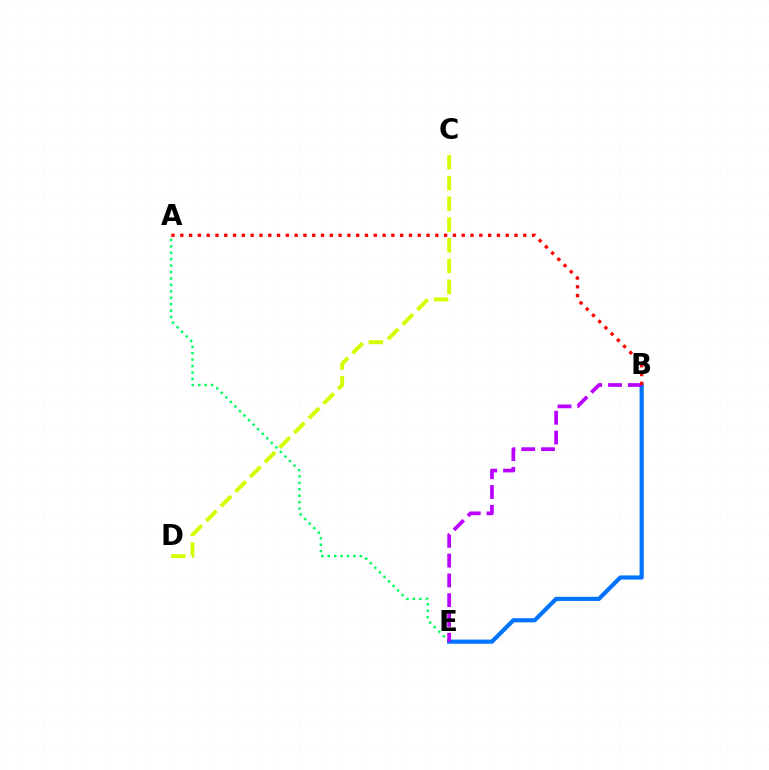{('C', 'D'): [{'color': '#d1ff00', 'line_style': 'dashed', 'thickness': 2.82}], ('A', 'E'): [{'color': '#00ff5c', 'line_style': 'dotted', 'thickness': 1.75}], ('B', 'E'): [{'color': '#0074ff', 'line_style': 'solid', 'thickness': 3.0}, {'color': '#b900ff', 'line_style': 'dashed', 'thickness': 2.69}], ('A', 'B'): [{'color': '#ff0000', 'line_style': 'dotted', 'thickness': 2.39}]}